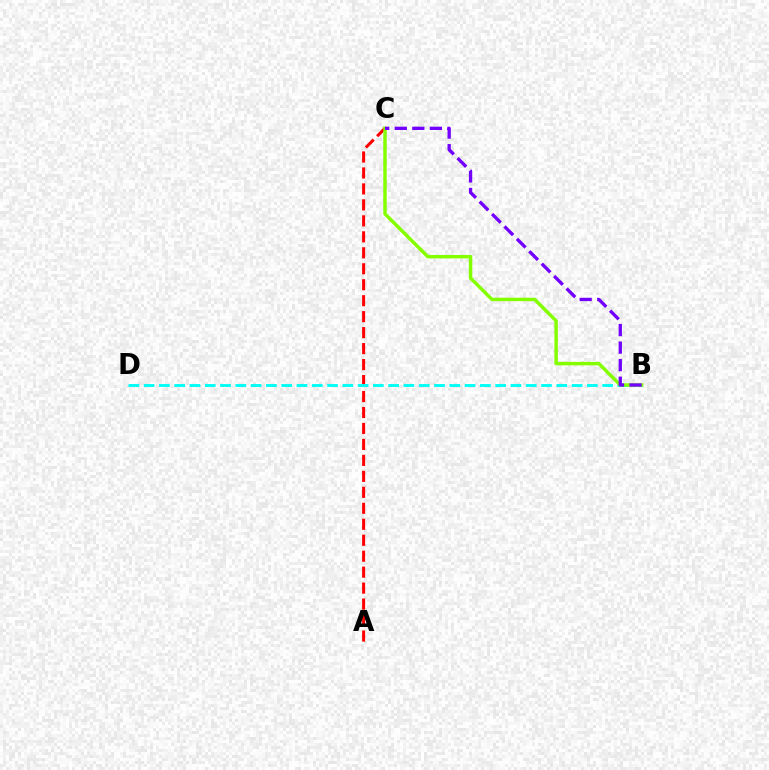{('A', 'C'): [{'color': '#ff0000', 'line_style': 'dashed', 'thickness': 2.17}], ('B', 'D'): [{'color': '#00fff6', 'line_style': 'dashed', 'thickness': 2.08}], ('B', 'C'): [{'color': '#84ff00', 'line_style': 'solid', 'thickness': 2.48}, {'color': '#7200ff', 'line_style': 'dashed', 'thickness': 2.38}]}